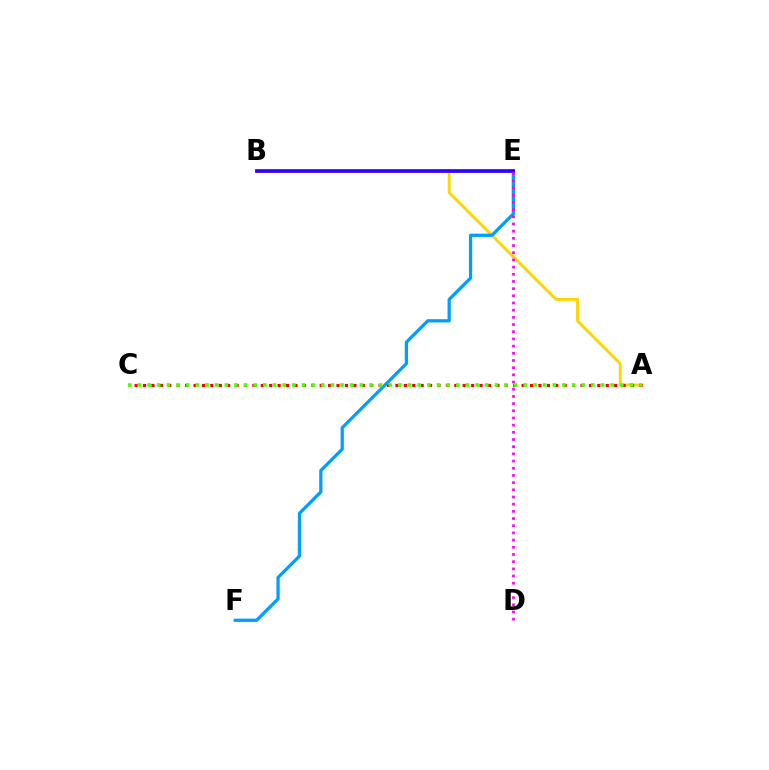{('B', 'E'): [{'color': '#00ff86', 'line_style': 'solid', 'thickness': 1.89}, {'color': '#3700ff', 'line_style': 'solid', 'thickness': 2.66}], ('A', 'B'): [{'color': '#ffd500', 'line_style': 'solid', 'thickness': 2.08}], ('A', 'C'): [{'color': '#ff0000', 'line_style': 'dotted', 'thickness': 2.29}, {'color': '#4fff00', 'line_style': 'dotted', 'thickness': 2.62}], ('E', 'F'): [{'color': '#009eff', 'line_style': 'solid', 'thickness': 2.34}], ('D', 'E'): [{'color': '#ff00ed', 'line_style': 'dotted', 'thickness': 1.95}]}